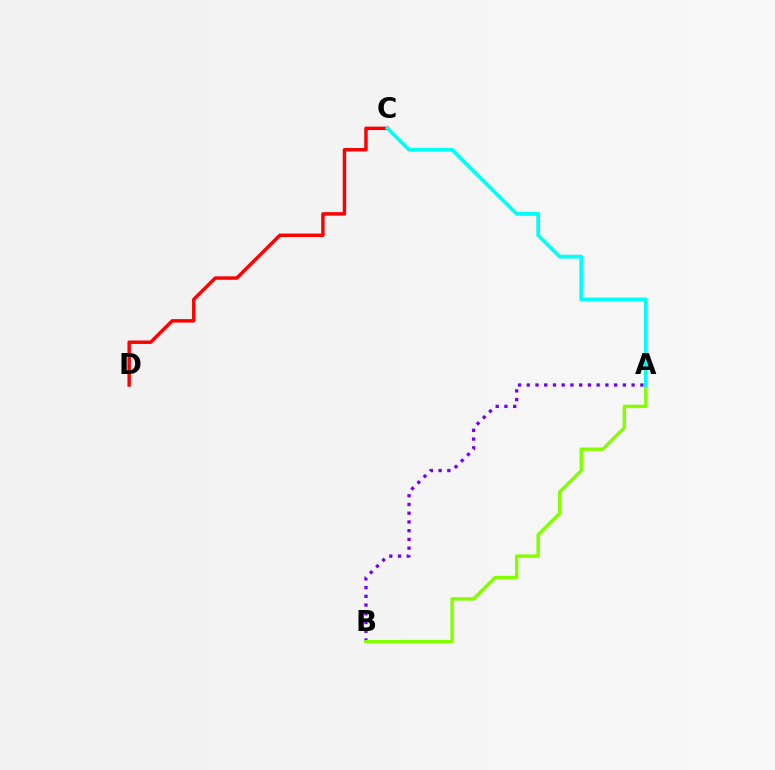{('C', 'D'): [{'color': '#ff0000', 'line_style': 'solid', 'thickness': 2.48}], ('A', 'B'): [{'color': '#7200ff', 'line_style': 'dotted', 'thickness': 2.37}, {'color': '#84ff00', 'line_style': 'solid', 'thickness': 2.46}], ('A', 'C'): [{'color': '#00fff6', 'line_style': 'solid', 'thickness': 2.71}]}